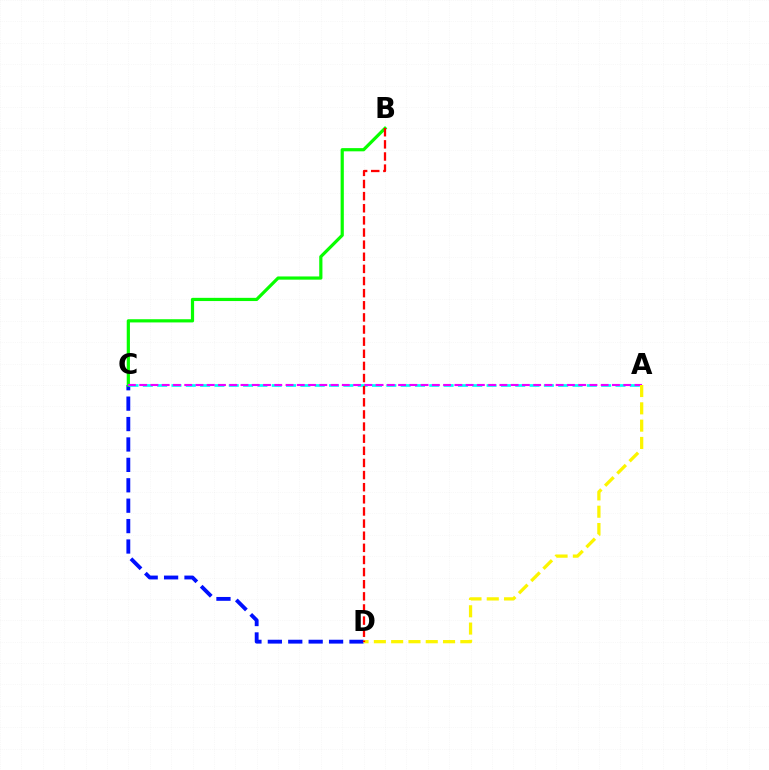{('C', 'D'): [{'color': '#0010ff', 'line_style': 'dashed', 'thickness': 2.77}], ('A', 'C'): [{'color': '#00fff6', 'line_style': 'dashed', 'thickness': 1.95}, {'color': '#ee00ff', 'line_style': 'dashed', 'thickness': 1.53}], ('B', 'C'): [{'color': '#08ff00', 'line_style': 'solid', 'thickness': 2.31}], ('A', 'D'): [{'color': '#fcf500', 'line_style': 'dashed', 'thickness': 2.35}], ('B', 'D'): [{'color': '#ff0000', 'line_style': 'dashed', 'thickness': 1.65}]}